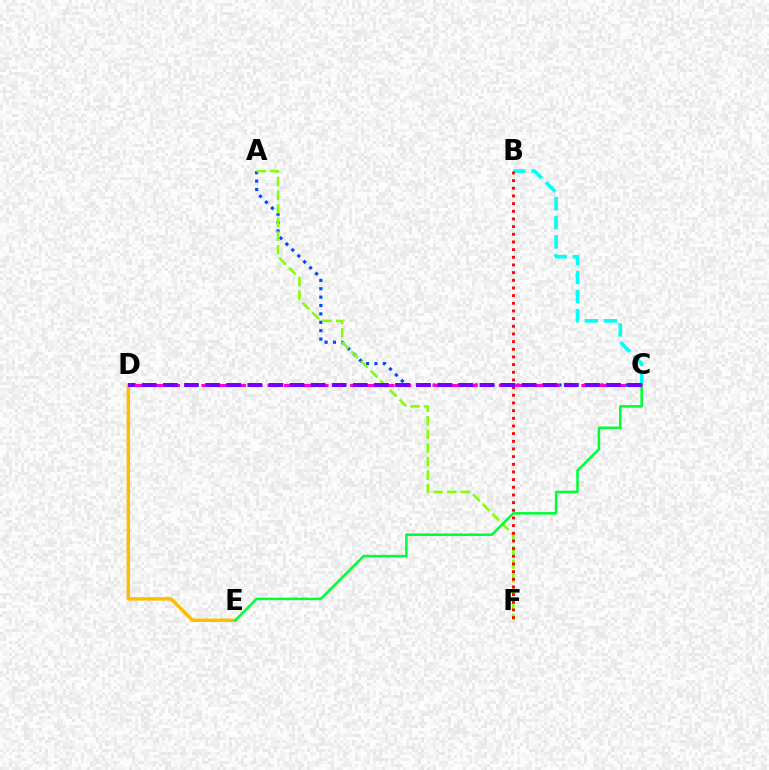{('A', 'C'): [{'color': '#004bff', 'line_style': 'dotted', 'thickness': 2.28}], ('D', 'E'): [{'color': '#ffbd00', 'line_style': 'solid', 'thickness': 2.48}], ('B', 'C'): [{'color': '#00fff6', 'line_style': 'dashed', 'thickness': 2.59}], ('A', 'F'): [{'color': '#84ff00', 'line_style': 'dashed', 'thickness': 1.85}], ('C', 'E'): [{'color': '#00ff39', 'line_style': 'solid', 'thickness': 1.84}], ('B', 'F'): [{'color': '#ff0000', 'line_style': 'dotted', 'thickness': 2.08}], ('C', 'D'): [{'color': '#ff00cf', 'line_style': 'dashed', 'thickness': 2.24}, {'color': '#7200ff', 'line_style': 'dashed', 'thickness': 2.87}]}